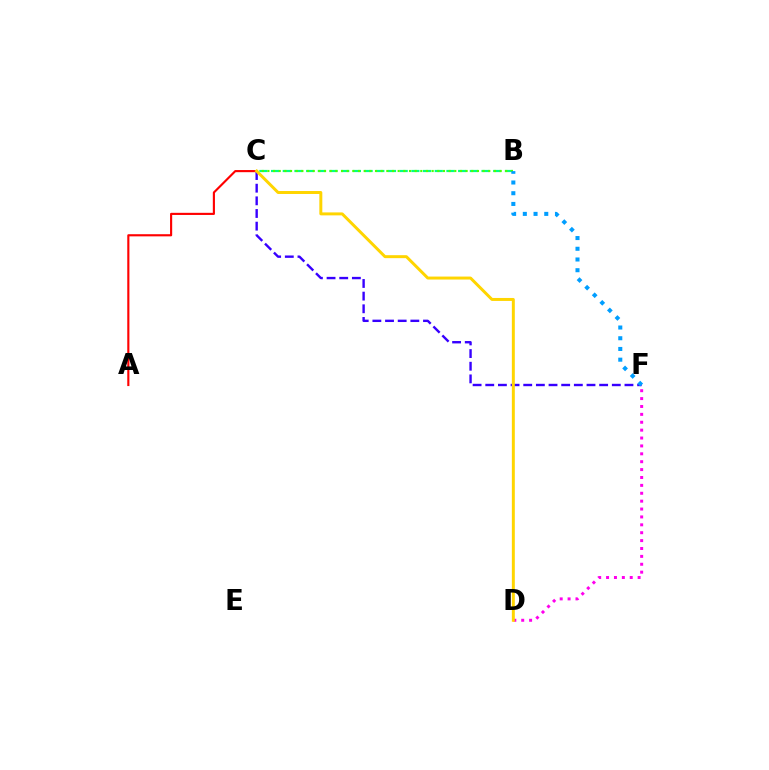{('B', 'C'): [{'color': '#00ff86', 'line_style': 'dashed', 'thickness': 1.59}, {'color': '#4fff00', 'line_style': 'dotted', 'thickness': 1.54}], ('C', 'F'): [{'color': '#3700ff', 'line_style': 'dashed', 'thickness': 1.72}], ('D', 'F'): [{'color': '#ff00ed', 'line_style': 'dotted', 'thickness': 2.14}], ('A', 'C'): [{'color': '#ff0000', 'line_style': 'solid', 'thickness': 1.54}], ('C', 'D'): [{'color': '#ffd500', 'line_style': 'solid', 'thickness': 2.14}], ('B', 'F'): [{'color': '#009eff', 'line_style': 'dotted', 'thickness': 2.91}]}